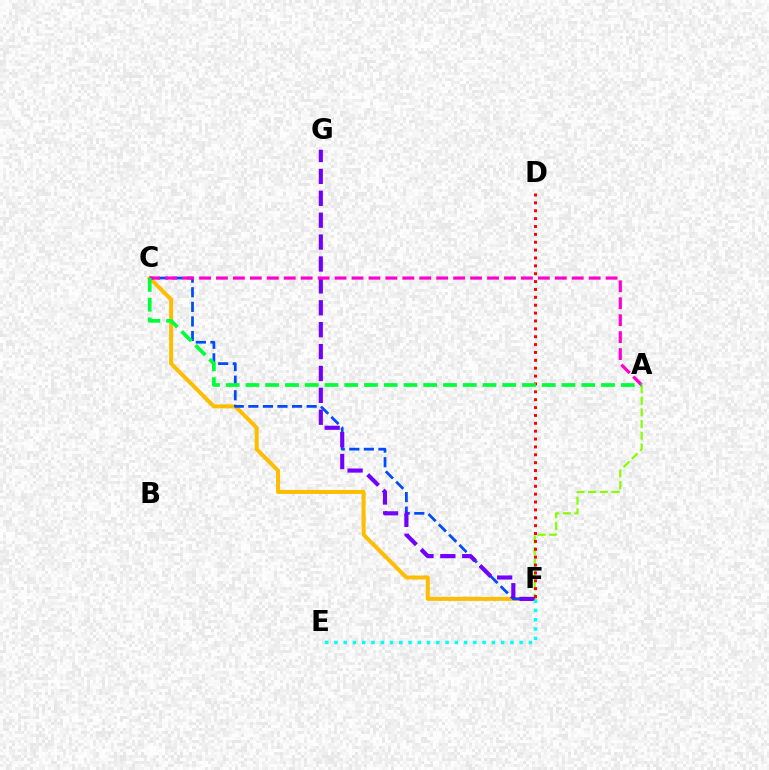{('A', 'F'): [{'color': '#84ff00', 'line_style': 'dashed', 'thickness': 1.58}], ('C', 'F'): [{'color': '#ffbd00', 'line_style': 'solid', 'thickness': 2.87}, {'color': '#004bff', 'line_style': 'dashed', 'thickness': 1.98}], ('F', 'G'): [{'color': '#7200ff', 'line_style': 'dashed', 'thickness': 2.97}], ('E', 'F'): [{'color': '#00fff6', 'line_style': 'dotted', 'thickness': 2.52}], ('D', 'F'): [{'color': '#ff0000', 'line_style': 'dotted', 'thickness': 2.14}], ('A', 'C'): [{'color': '#ff00cf', 'line_style': 'dashed', 'thickness': 2.3}, {'color': '#00ff39', 'line_style': 'dashed', 'thickness': 2.68}]}